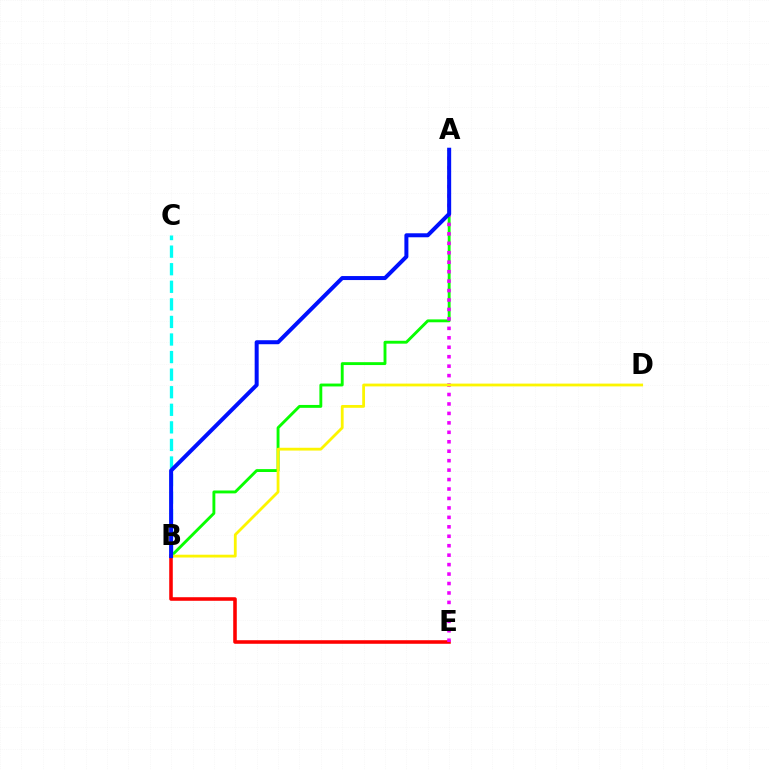{('A', 'B'): [{'color': '#08ff00', 'line_style': 'solid', 'thickness': 2.07}, {'color': '#0010ff', 'line_style': 'solid', 'thickness': 2.88}], ('B', 'E'): [{'color': '#ff0000', 'line_style': 'solid', 'thickness': 2.56}], ('A', 'E'): [{'color': '#ee00ff', 'line_style': 'dotted', 'thickness': 2.57}], ('B', 'C'): [{'color': '#00fff6', 'line_style': 'dashed', 'thickness': 2.39}], ('B', 'D'): [{'color': '#fcf500', 'line_style': 'solid', 'thickness': 2.02}]}